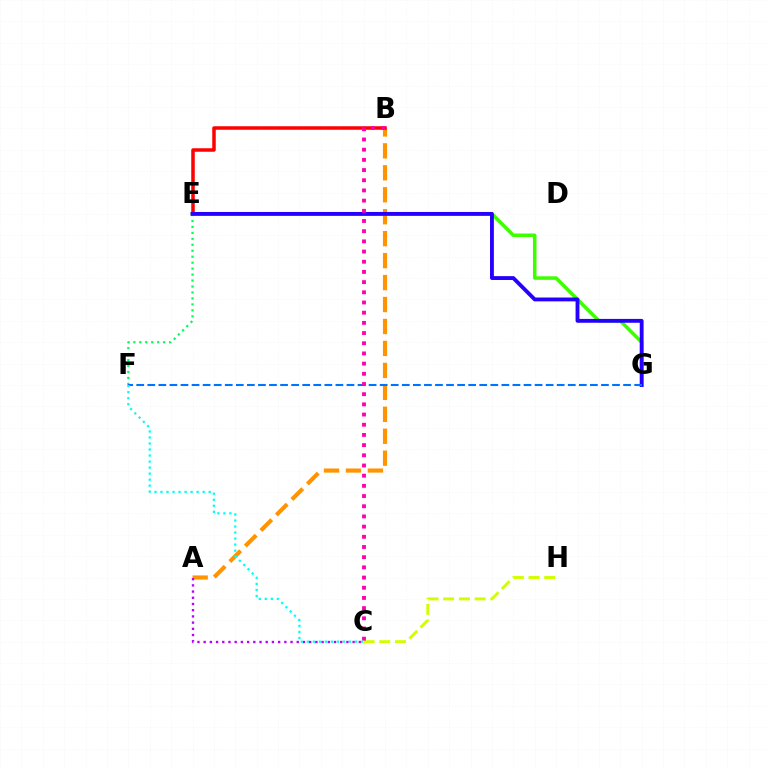{('A', 'B'): [{'color': '#ff9400', 'line_style': 'dashed', 'thickness': 2.98}], ('B', 'E'): [{'color': '#ff0000', 'line_style': 'solid', 'thickness': 2.52}], ('A', 'C'): [{'color': '#b900ff', 'line_style': 'dotted', 'thickness': 1.69}], ('E', 'F'): [{'color': '#00ff5c', 'line_style': 'dotted', 'thickness': 1.62}], ('E', 'G'): [{'color': '#3dff00', 'line_style': 'solid', 'thickness': 2.54}, {'color': '#2500ff', 'line_style': 'solid', 'thickness': 2.77}], ('C', 'H'): [{'color': '#d1ff00', 'line_style': 'dashed', 'thickness': 2.13}], ('F', 'G'): [{'color': '#0074ff', 'line_style': 'dashed', 'thickness': 1.5}], ('B', 'C'): [{'color': '#ff00ac', 'line_style': 'dotted', 'thickness': 2.77}], ('C', 'F'): [{'color': '#00fff6', 'line_style': 'dotted', 'thickness': 1.64}]}